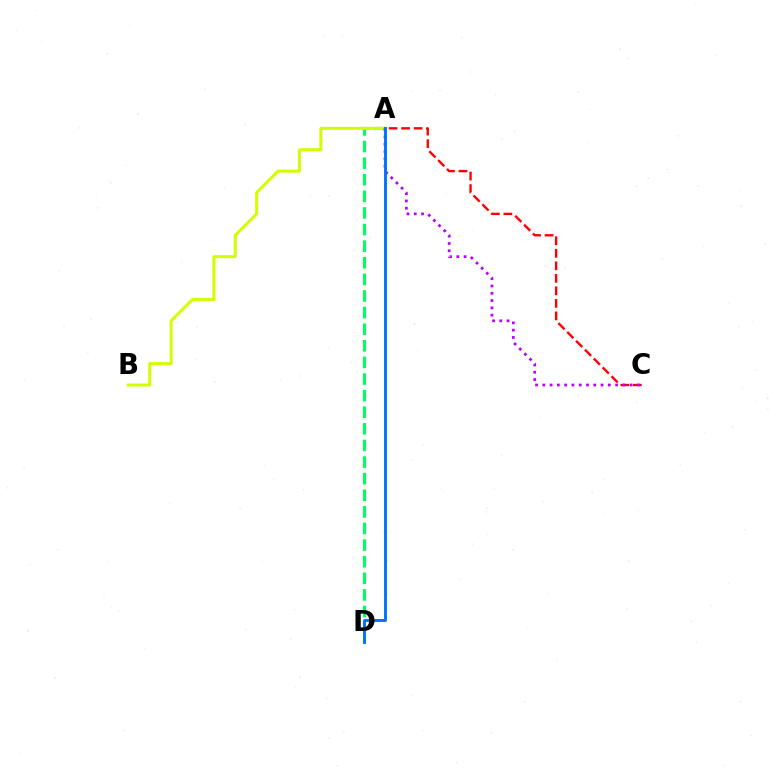{('A', 'D'): [{'color': '#00ff5c', 'line_style': 'dashed', 'thickness': 2.26}, {'color': '#0074ff', 'line_style': 'solid', 'thickness': 2.1}], ('A', 'B'): [{'color': '#d1ff00', 'line_style': 'solid', 'thickness': 2.18}], ('A', 'C'): [{'color': '#ff0000', 'line_style': 'dashed', 'thickness': 1.7}, {'color': '#b900ff', 'line_style': 'dotted', 'thickness': 1.98}]}